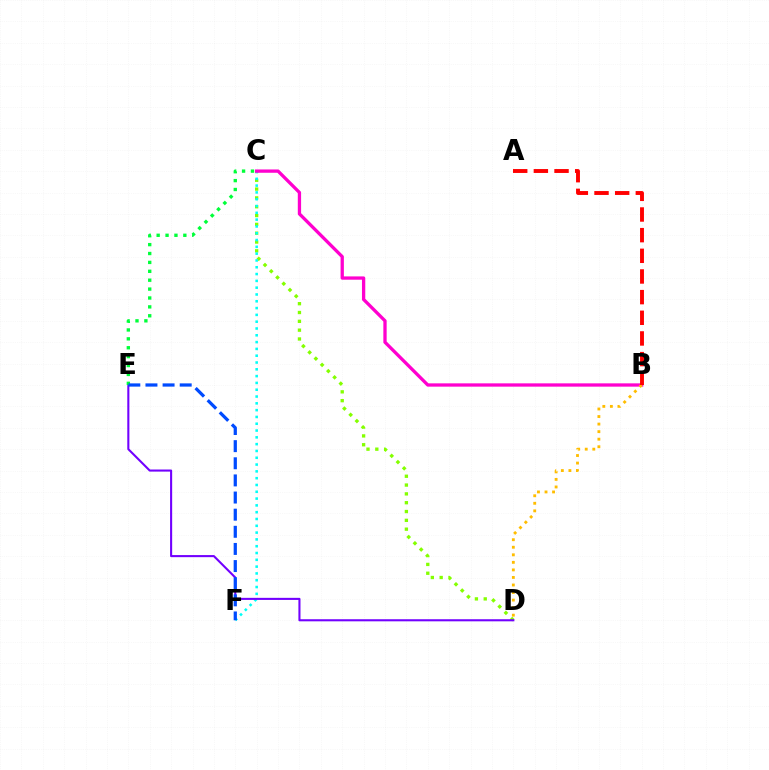{('C', 'D'): [{'color': '#84ff00', 'line_style': 'dotted', 'thickness': 2.4}], ('C', 'F'): [{'color': '#00fff6', 'line_style': 'dotted', 'thickness': 1.85}], ('B', 'C'): [{'color': '#ff00cf', 'line_style': 'solid', 'thickness': 2.37}], ('B', 'D'): [{'color': '#ffbd00', 'line_style': 'dotted', 'thickness': 2.05}], ('D', 'E'): [{'color': '#7200ff', 'line_style': 'solid', 'thickness': 1.5}], ('C', 'E'): [{'color': '#00ff39', 'line_style': 'dotted', 'thickness': 2.42}], ('E', 'F'): [{'color': '#004bff', 'line_style': 'dashed', 'thickness': 2.33}], ('A', 'B'): [{'color': '#ff0000', 'line_style': 'dashed', 'thickness': 2.81}]}